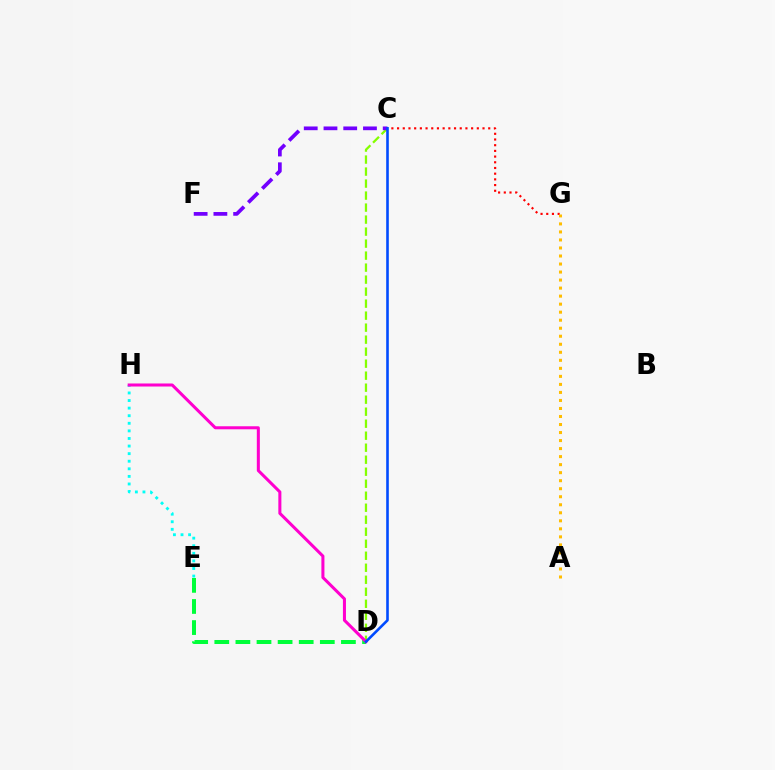{('D', 'E'): [{'color': '#00ff39', 'line_style': 'dashed', 'thickness': 2.87}], ('C', 'D'): [{'color': '#84ff00', 'line_style': 'dashed', 'thickness': 1.63}, {'color': '#004bff', 'line_style': 'solid', 'thickness': 1.88}], ('E', 'H'): [{'color': '#00fff6', 'line_style': 'dotted', 'thickness': 2.06}], ('C', 'F'): [{'color': '#7200ff', 'line_style': 'dashed', 'thickness': 2.68}], ('D', 'H'): [{'color': '#ff00cf', 'line_style': 'solid', 'thickness': 2.18}], ('C', 'G'): [{'color': '#ff0000', 'line_style': 'dotted', 'thickness': 1.55}], ('A', 'G'): [{'color': '#ffbd00', 'line_style': 'dotted', 'thickness': 2.18}]}